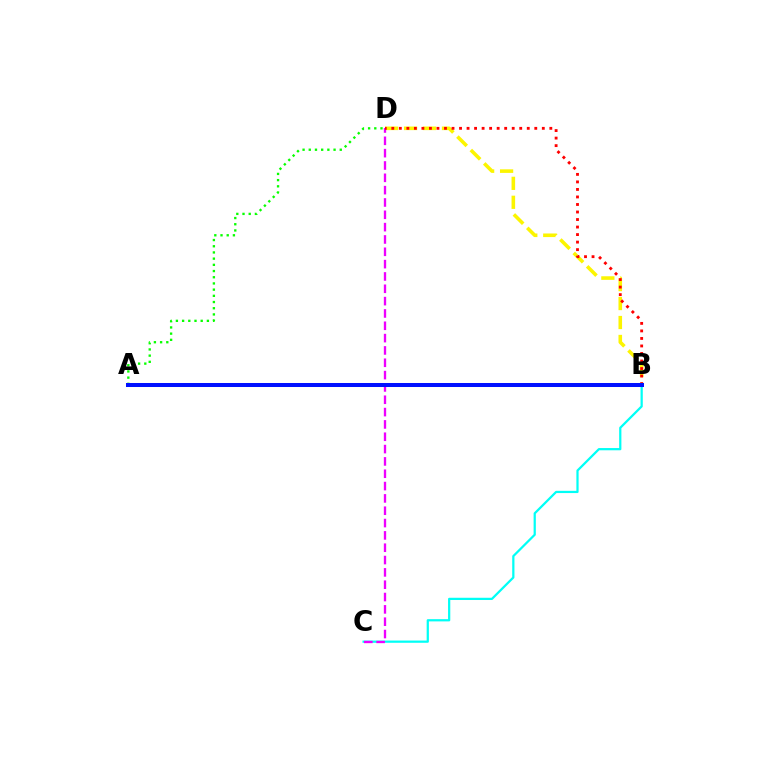{('B', 'C'): [{'color': '#00fff6', 'line_style': 'solid', 'thickness': 1.61}], ('B', 'D'): [{'color': '#fcf500', 'line_style': 'dashed', 'thickness': 2.58}, {'color': '#ff0000', 'line_style': 'dotted', 'thickness': 2.04}], ('A', 'D'): [{'color': '#08ff00', 'line_style': 'dotted', 'thickness': 1.68}], ('C', 'D'): [{'color': '#ee00ff', 'line_style': 'dashed', 'thickness': 1.68}], ('A', 'B'): [{'color': '#0010ff', 'line_style': 'solid', 'thickness': 2.89}]}